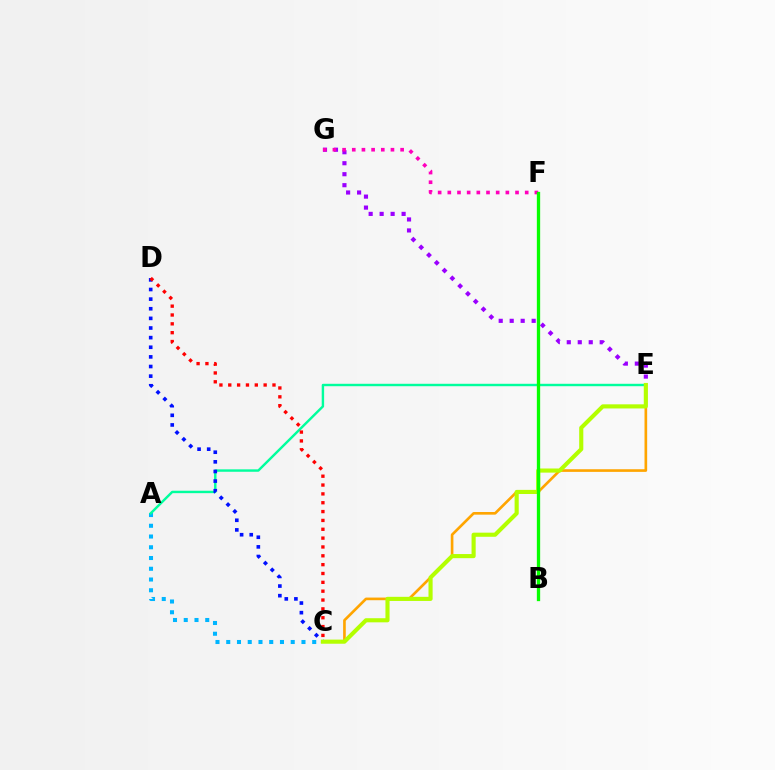{('C', 'E'): [{'color': '#ffa500', 'line_style': 'solid', 'thickness': 1.9}, {'color': '#b3ff00', 'line_style': 'solid', 'thickness': 2.97}], ('A', 'C'): [{'color': '#00b5ff', 'line_style': 'dotted', 'thickness': 2.92}], ('E', 'G'): [{'color': '#9b00ff', 'line_style': 'dotted', 'thickness': 2.98}], ('A', 'E'): [{'color': '#00ff9d', 'line_style': 'solid', 'thickness': 1.74}], ('C', 'D'): [{'color': '#0010ff', 'line_style': 'dotted', 'thickness': 2.62}, {'color': '#ff0000', 'line_style': 'dotted', 'thickness': 2.4}], ('F', 'G'): [{'color': '#ff00bd', 'line_style': 'dotted', 'thickness': 2.63}], ('B', 'F'): [{'color': '#08ff00', 'line_style': 'solid', 'thickness': 2.38}]}